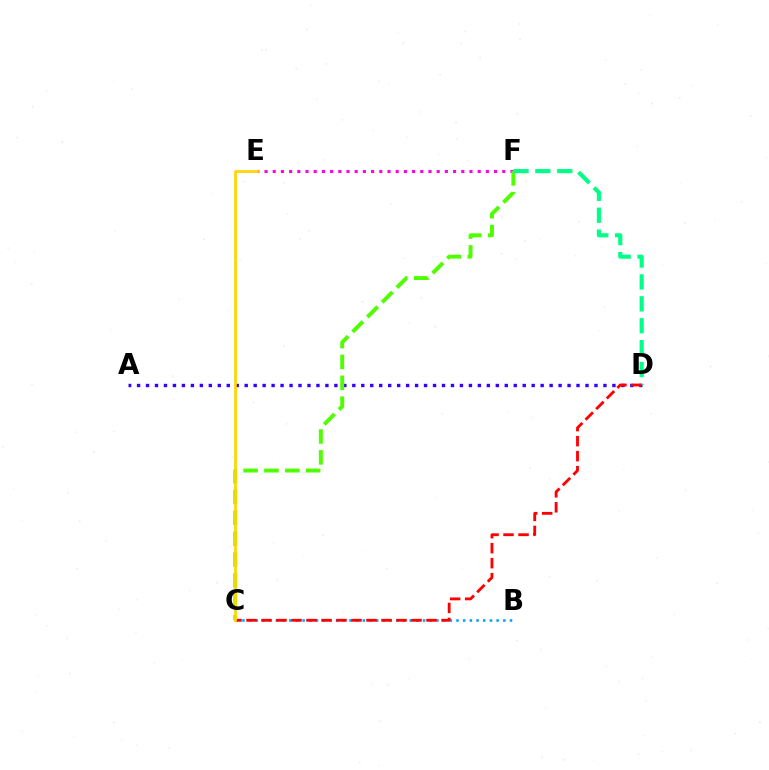{('E', 'F'): [{'color': '#ff00ed', 'line_style': 'dotted', 'thickness': 2.23}], ('A', 'D'): [{'color': '#3700ff', 'line_style': 'dotted', 'thickness': 2.44}], ('C', 'F'): [{'color': '#4fff00', 'line_style': 'dashed', 'thickness': 2.83}], ('D', 'F'): [{'color': '#00ff86', 'line_style': 'dashed', 'thickness': 2.97}], ('B', 'C'): [{'color': '#009eff', 'line_style': 'dotted', 'thickness': 1.82}], ('C', 'D'): [{'color': '#ff0000', 'line_style': 'dashed', 'thickness': 2.04}], ('C', 'E'): [{'color': '#ffd500', 'line_style': 'solid', 'thickness': 1.96}]}